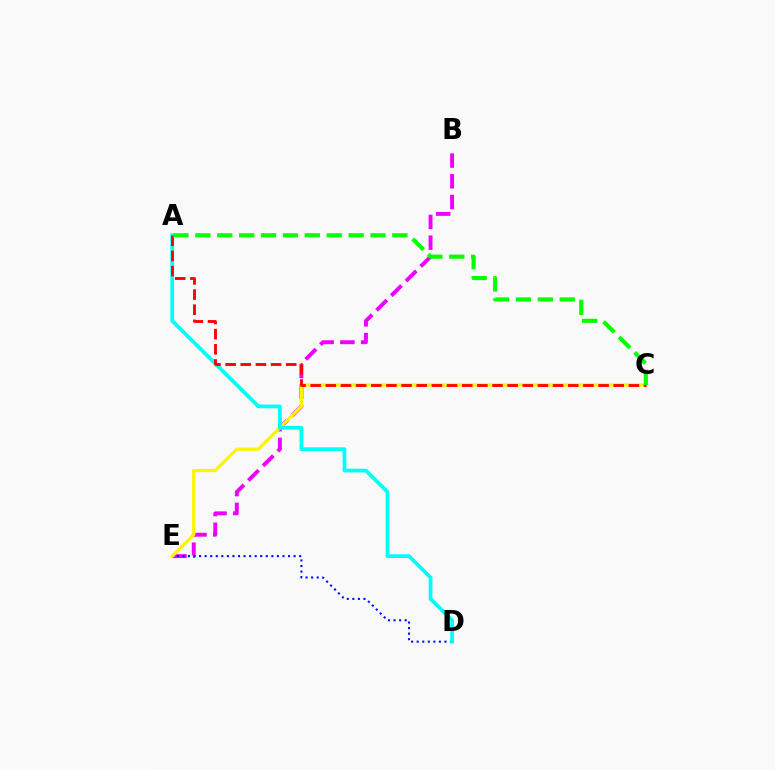{('B', 'E'): [{'color': '#ee00ff', 'line_style': 'dashed', 'thickness': 2.81}], ('D', 'E'): [{'color': '#0010ff', 'line_style': 'dotted', 'thickness': 1.51}], ('C', 'E'): [{'color': '#fcf500', 'line_style': 'solid', 'thickness': 2.35}], ('A', 'D'): [{'color': '#00fff6', 'line_style': 'solid', 'thickness': 2.69}], ('A', 'C'): [{'color': '#ff0000', 'line_style': 'dashed', 'thickness': 2.06}, {'color': '#08ff00', 'line_style': 'dashed', 'thickness': 2.97}]}